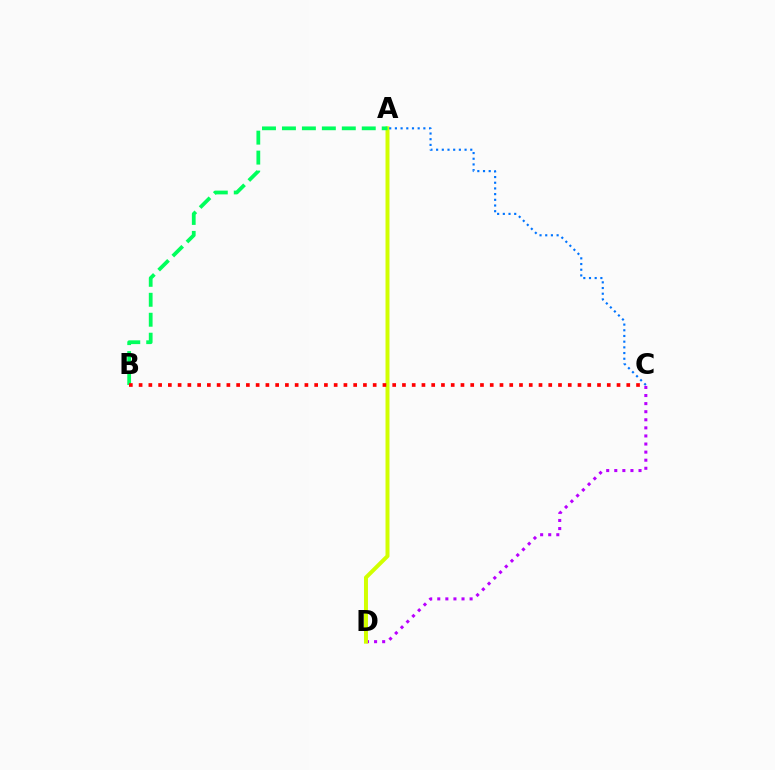{('C', 'D'): [{'color': '#b900ff', 'line_style': 'dotted', 'thickness': 2.2}], ('A', 'D'): [{'color': '#d1ff00', 'line_style': 'solid', 'thickness': 2.86}], ('A', 'B'): [{'color': '#00ff5c', 'line_style': 'dashed', 'thickness': 2.71}], ('A', 'C'): [{'color': '#0074ff', 'line_style': 'dotted', 'thickness': 1.55}], ('B', 'C'): [{'color': '#ff0000', 'line_style': 'dotted', 'thickness': 2.65}]}